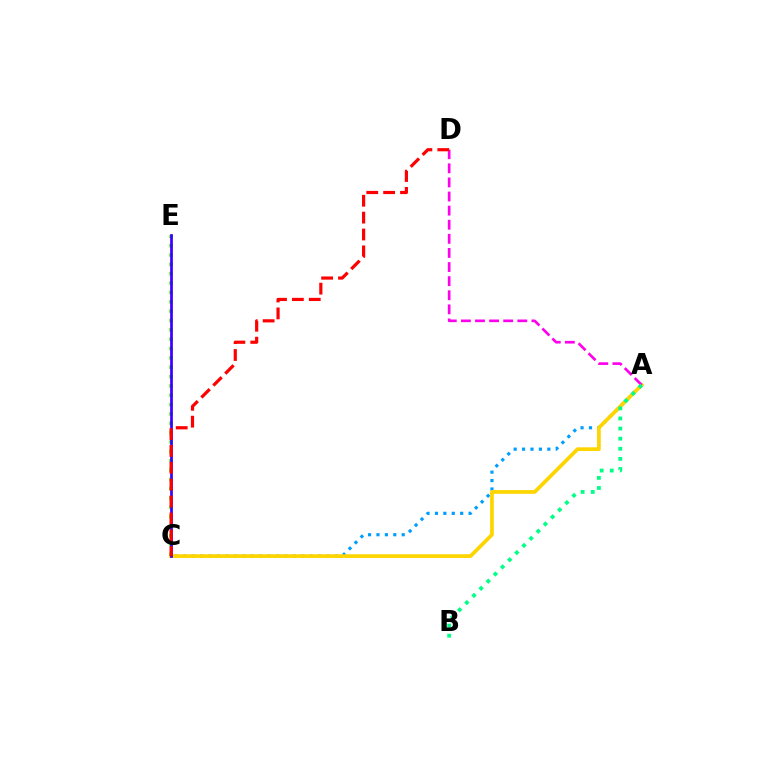{('A', 'C'): [{'color': '#009eff', 'line_style': 'dotted', 'thickness': 2.29}, {'color': '#ffd500', 'line_style': 'solid', 'thickness': 2.68}], ('C', 'E'): [{'color': '#4fff00', 'line_style': 'dotted', 'thickness': 2.54}, {'color': '#3700ff', 'line_style': 'solid', 'thickness': 1.96}], ('A', 'D'): [{'color': '#ff00ed', 'line_style': 'dashed', 'thickness': 1.92}], ('A', 'B'): [{'color': '#00ff86', 'line_style': 'dotted', 'thickness': 2.74}], ('C', 'D'): [{'color': '#ff0000', 'line_style': 'dashed', 'thickness': 2.29}]}